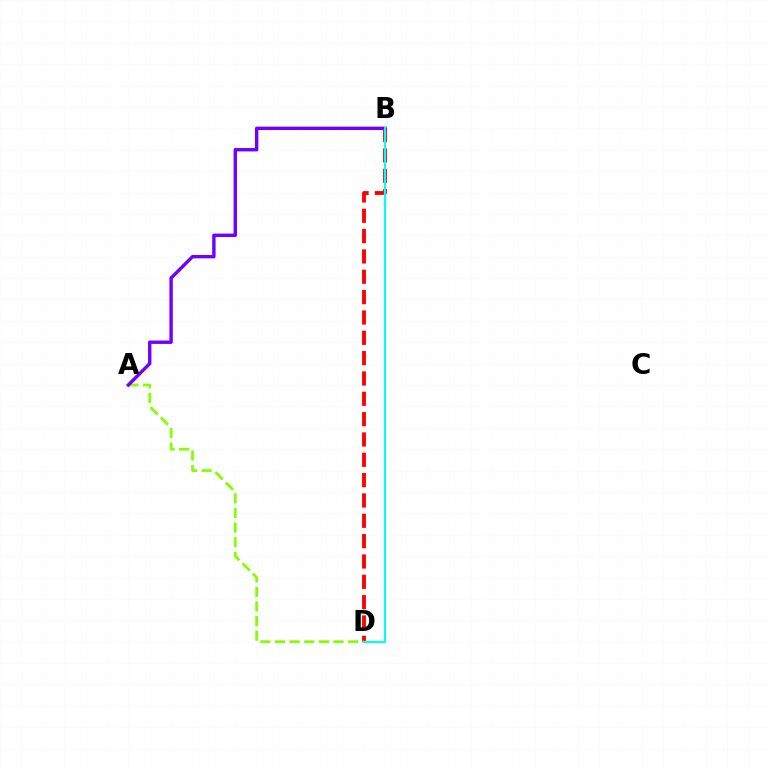{('B', 'D'): [{'color': '#ff0000', 'line_style': 'dashed', 'thickness': 2.76}, {'color': '#00fff6', 'line_style': 'solid', 'thickness': 1.54}], ('A', 'D'): [{'color': '#84ff00', 'line_style': 'dashed', 'thickness': 1.99}], ('A', 'B'): [{'color': '#7200ff', 'line_style': 'solid', 'thickness': 2.45}]}